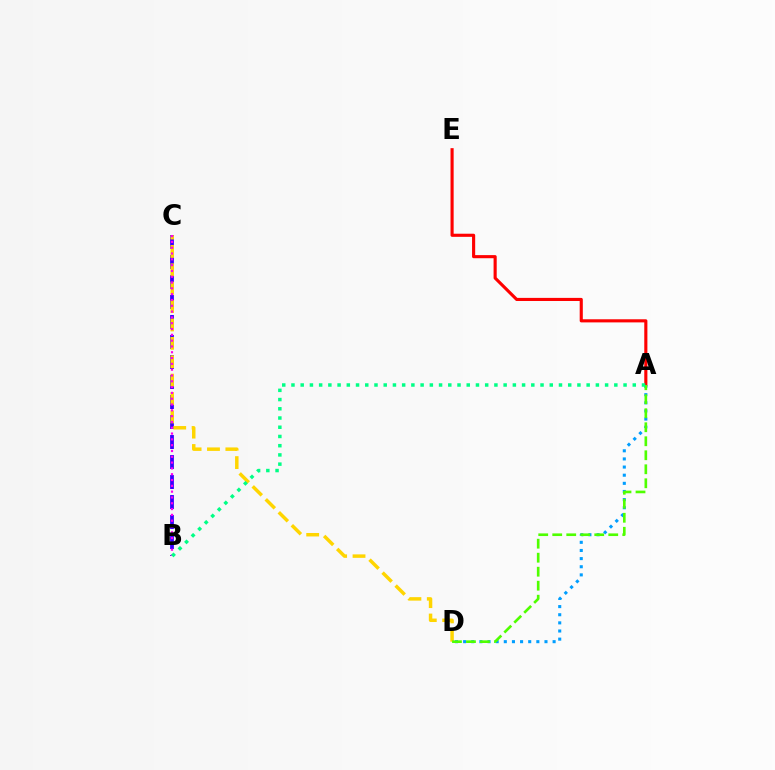{('A', 'E'): [{'color': '#ff0000', 'line_style': 'solid', 'thickness': 2.24}], ('A', 'D'): [{'color': '#009eff', 'line_style': 'dotted', 'thickness': 2.21}, {'color': '#4fff00', 'line_style': 'dashed', 'thickness': 1.9}], ('B', 'C'): [{'color': '#3700ff', 'line_style': 'dashed', 'thickness': 2.72}, {'color': '#ff00ed', 'line_style': 'dotted', 'thickness': 1.58}], ('C', 'D'): [{'color': '#ffd500', 'line_style': 'dashed', 'thickness': 2.5}], ('A', 'B'): [{'color': '#00ff86', 'line_style': 'dotted', 'thickness': 2.51}]}